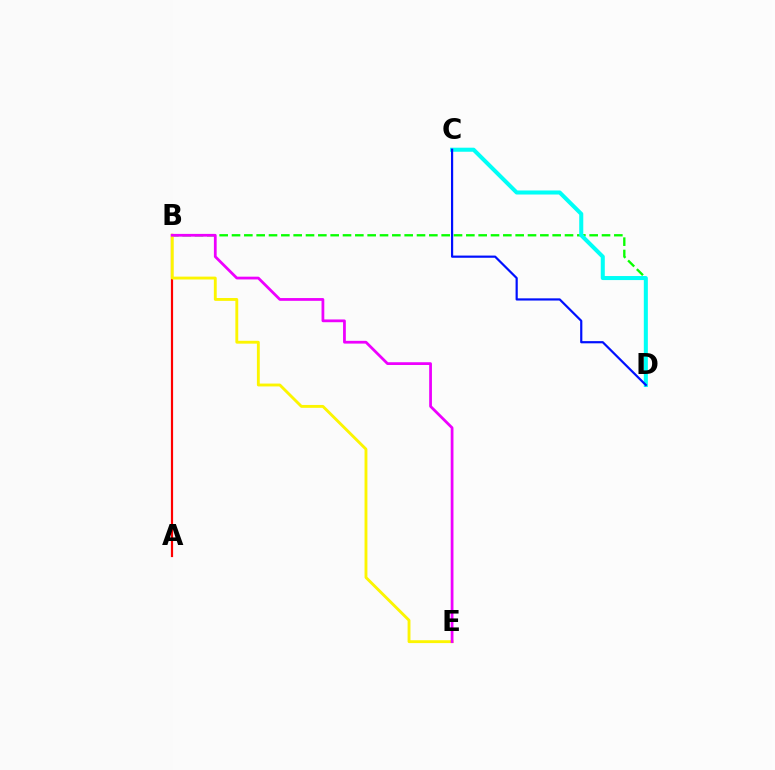{('B', 'D'): [{'color': '#08ff00', 'line_style': 'dashed', 'thickness': 1.68}], ('C', 'D'): [{'color': '#00fff6', 'line_style': 'solid', 'thickness': 2.91}, {'color': '#0010ff', 'line_style': 'solid', 'thickness': 1.58}], ('A', 'B'): [{'color': '#ff0000', 'line_style': 'solid', 'thickness': 1.58}], ('B', 'E'): [{'color': '#fcf500', 'line_style': 'solid', 'thickness': 2.07}, {'color': '#ee00ff', 'line_style': 'solid', 'thickness': 1.99}]}